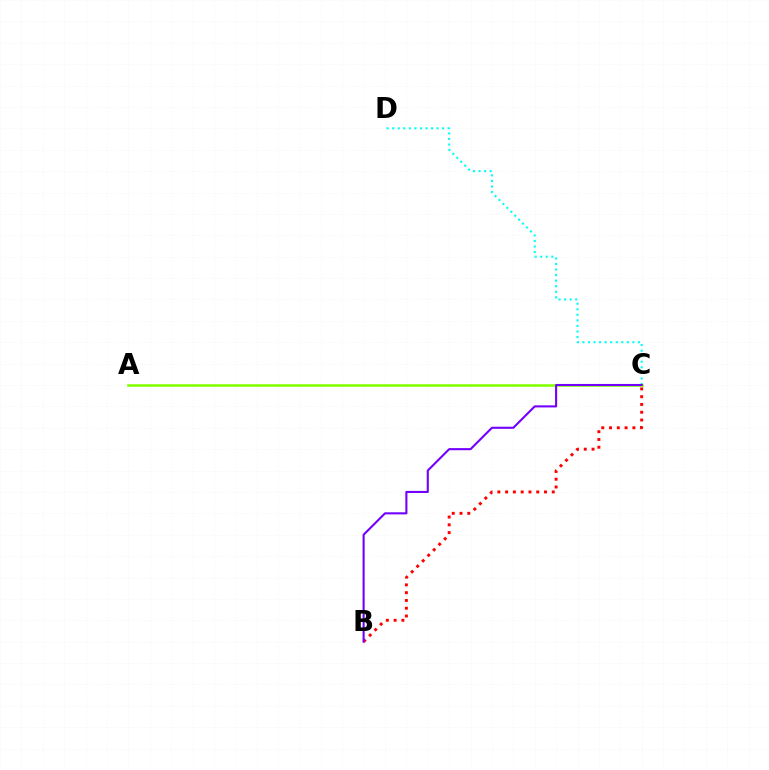{('C', 'D'): [{'color': '#00fff6', 'line_style': 'dotted', 'thickness': 1.51}], ('A', 'C'): [{'color': '#84ff00', 'line_style': 'solid', 'thickness': 1.86}], ('B', 'C'): [{'color': '#ff0000', 'line_style': 'dotted', 'thickness': 2.11}, {'color': '#7200ff', 'line_style': 'solid', 'thickness': 1.51}]}